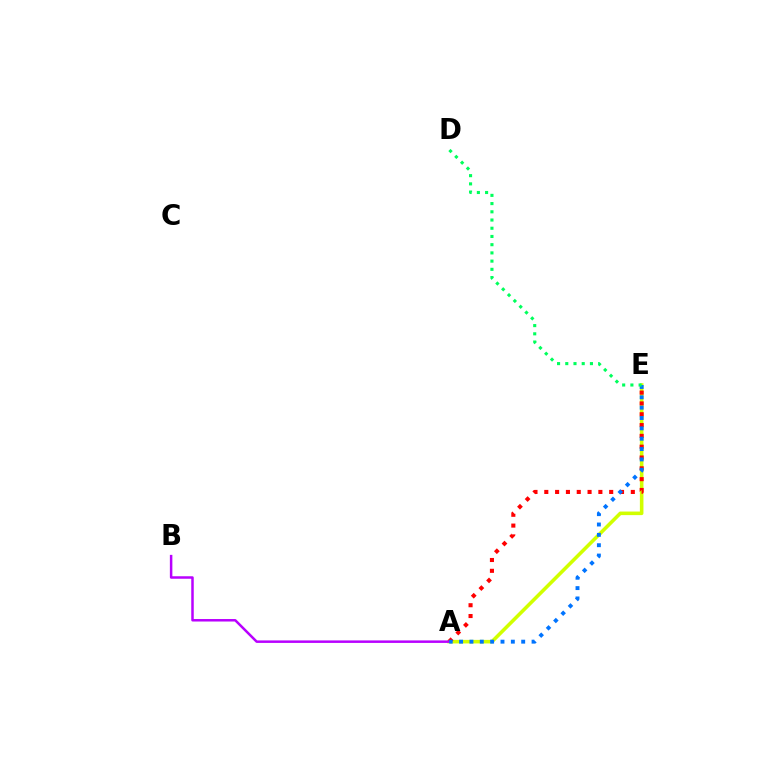{('A', 'E'): [{'color': '#d1ff00', 'line_style': 'solid', 'thickness': 2.57}, {'color': '#ff0000', 'line_style': 'dotted', 'thickness': 2.94}, {'color': '#0074ff', 'line_style': 'dotted', 'thickness': 2.81}], ('A', 'B'): [{'color': '#b900ff', 'line_style': 'solid', 'thickness': 1.8}], ('D', 'E'): [{'color': '#00ff5c', 'line_style': 'dotted', 'thickness': 2.23}]}